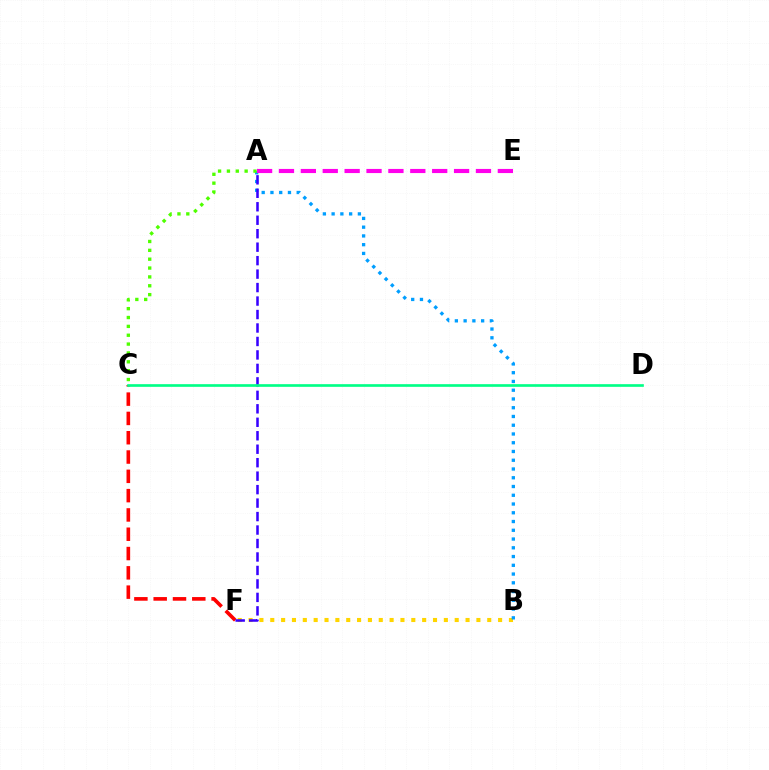{('B', 'F'): [{'color': '#ffd500', 'line_style': 'dotted', 'thickness': 2.95}], ('C', 'F'): [{'color': '#ff0000', 'line_style': 'dashed', 'thickness': 2.62}], ('A', 'B'): [{'color': '#009eff', 'line_style': 'dotted', 'thickness': 2.38}], ('A', 'E'): [{'color': '#ff00ed', 'line_style': 'dashed', 'thickness': 2.97}], ('A', 'C'): [{'color': '#4fff00', 'line_style': 'dotted', 'thickness': 2.41}], ('A', 'F'): [{'color': '#3700ff', 'line_style': 'dashed', 'thickness': 1.83}], ('C', 'D'): [{'color': '#00ff86', 'line_style': 'solid', 'thickness': 1.92}]}